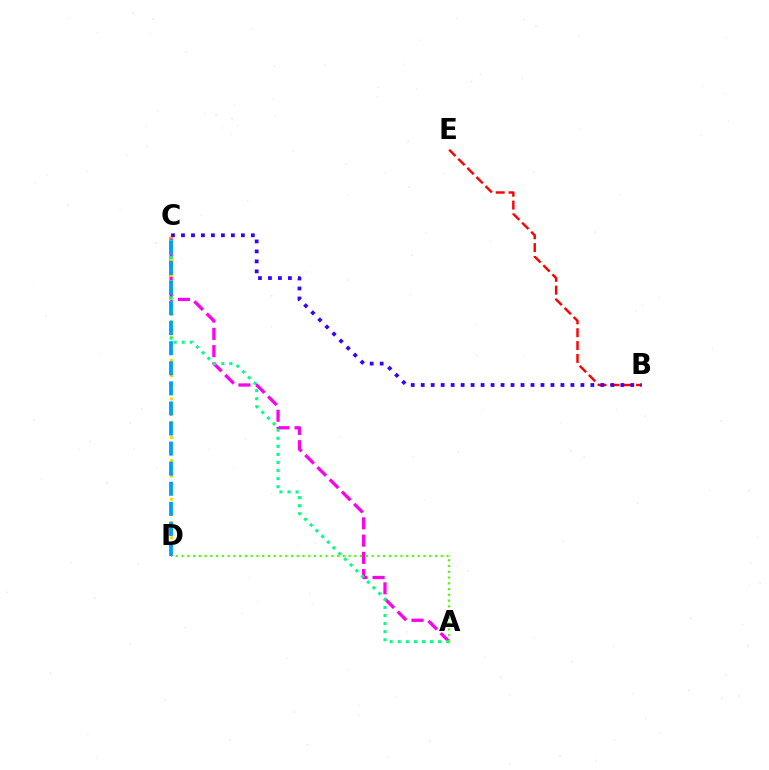{('B', 'E'): [{'color': '#ff0000', 'line_style': 'dashed', 'thickness': 1.75}], ('A', 'C'): [{'color': '#ff00ed', 'line_style': 'dashed', 'thickness': 2.35}, {'color': '#00ff86', 'line_style': 'dotted', 'thickness': 2.19}], ('C', 'D'): [{'color': '#ffd500', 'line_style': 'dotted', 'thickness': 2.1}, {'color': '#009eff', 'line_style': 'dashed', 'thickness': 2.73}], ('B', 'C'): [{'color': '#3700ff', 'line_style': 'dotted', 'thickness': 2.71}], ('A', 'D'): [{'color': '#4fff00', 'line_style': 'dotted', 'thickness': 1.56}]}